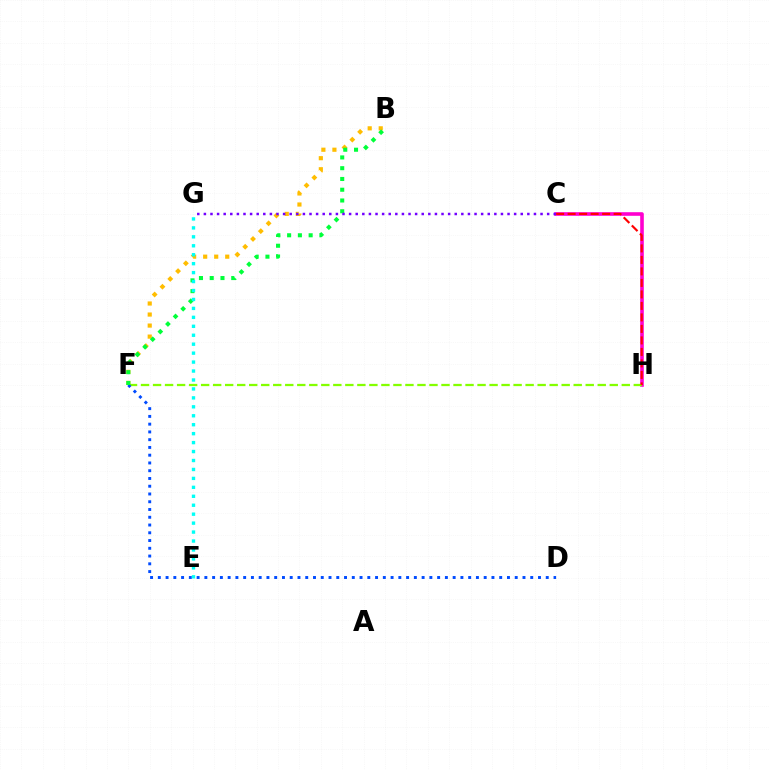{('B', 'F'): [{'color': '#ffbd00', 'line_style': 'dotted', 'thickness': 3.0}, {'color': '#00ff39', 'line_style': 'dotted', 'thickness': 2.92}], ('C', 'H'): [{'color': '#ff00cf', 'line_style': 'solid', 'thickness': 2.6}, {'color': '#ff0000', 'line_style': 'dashed', 'thickness': 1.56}], ('F', 'H'): [{'color': '#84ff00', 'line_style': 'dashed', 'thickness': 1.63}], ('D', 'F'): [{'color': '#004bff', 'line_style': 'dotted', 'thickness': 2.11}], ('C', 'G'): [{'color': '#7200ff', 'line_style': 'dotted', 'thickness': 1.79}], ('E', 'G'): [{'color': '#00fff6', 'line_style': 'dotted', 'thickness': 2.43}]}